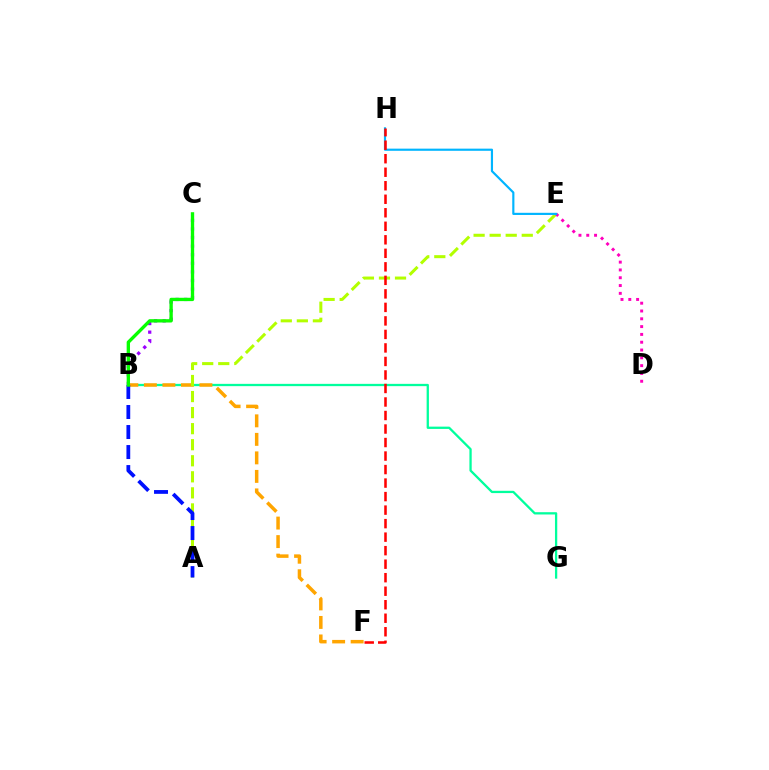{('B', 'G'): [{'color': '#00ff9d', 'line_style': 'solid', 'thickness': 1.65}], ('B', 'F'): [{'color': '#ffa500', 'line_style': 'dashed', 'thickness': 2.52}], ('A', 'E'): [{'color': '#b3ff00', 'line_style': 'dashed', 'thickness': 2.18}], ('B', 'C'): [{'color': '#9b00ff', 'line_style': 'dotted', 'thickness': 2.33}, {'color': '#08ff00', 'line_style': 'solid', 'thickness': 2.41}], ('A', 'B'): [{'color': '#0010ff', 'line_style': 'dashed', 'thickness': 2.72}], ('D', 'E'): [{'color': '#ff00bd', 'line_style': 'dotted', 'thickness': 2.12}], ('E', 'H'): [{'color': '#00b5ff', 'line_style': 'solid', 'thickness': 1.56}], ('F', 'H'): [{'color': '#ff0000', 'line_style': 'dashed', 'thickness': 1.84}]}